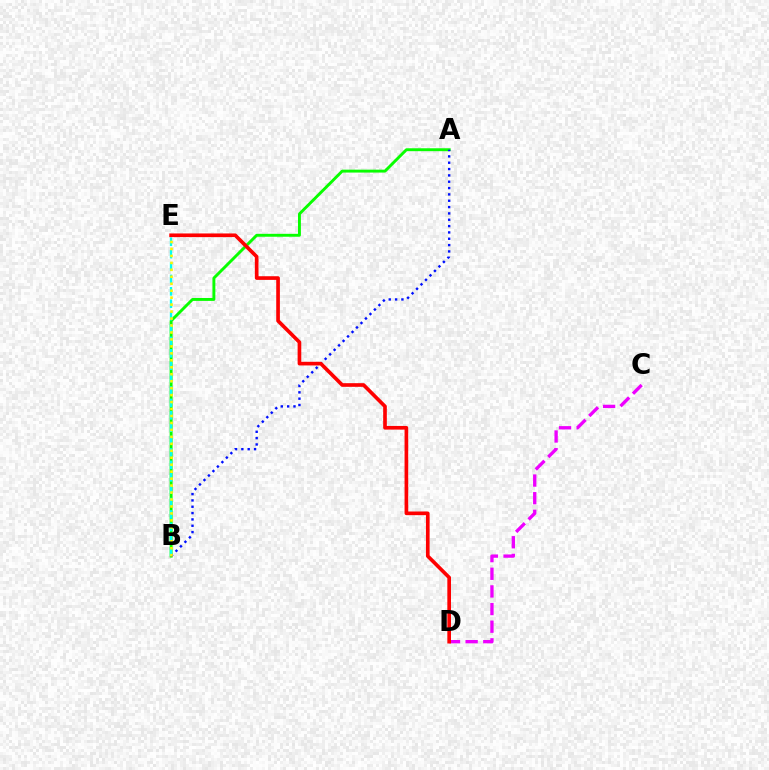{('C', 'D'): [{'color': '#ee00ff', 'line_style': 'dashed', 'thickness': 2.4}], ('A', 'B'): [{'color': '#08ff00', 'line_style': 'solid', 'thickness': 2.1}, {'color': '#0010ff', 'line_style': 'dotted', 'thickness': 1.72}], ('B', 'E'): [{'color': '#00fff6', 'line_style': 'dashed', 'thickness': 1.68}, {'color': '#fcf500', 'line_style': 'dotted', 'thickness': 1.89}], ('D', 'E'): [{'color': '#ff0000', 'line_style': 'solid', 'thickness': 2.63}]}